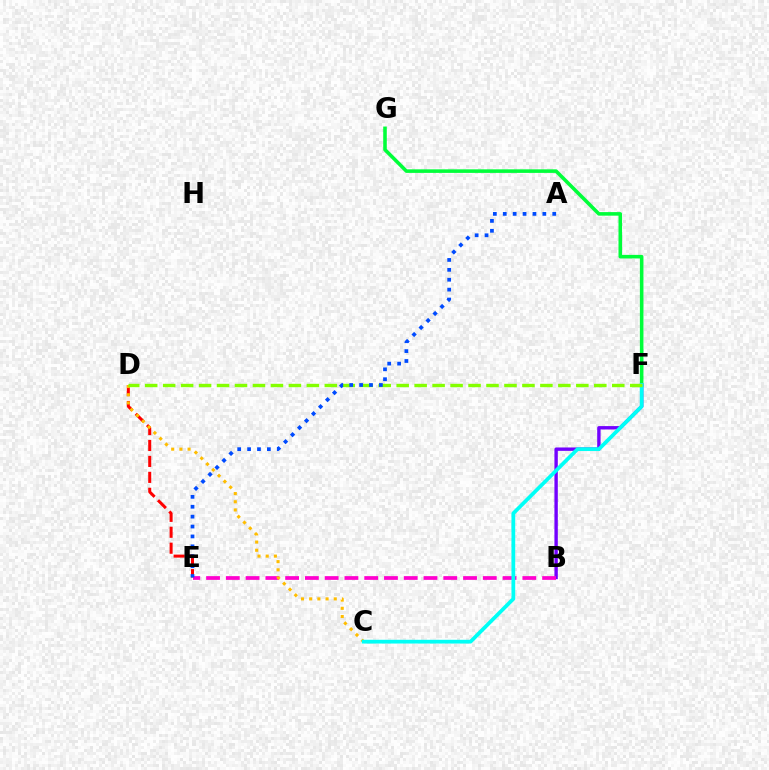{('D', 'E'): [{'color': '#ff0000', 'line_style': 'dashed', 'thickness': 2.17}], ('F', 'G'): [{'color': '#00ff39', 'line_style': 'solid', 'thickness': 2.57}], ('B', 'F'): [{'color': '#7200ff', 'line_style': 'solid', 'thickness': 2.43}], ('B', 'E'): [{'color': '#ff00cf', 'line_style': 'dashed', 'thickness': 2.69}], ('C', 'D'): [{'color': '#ffbd00', 'line_style': 'dotted', 'thickness': 2.23}], ('C', 'F'): [{'color': '#00fff6', 'line_style': 'solid', 'thickness': 2.7}], ('D', 'F'): [{'color': '#84ff00', 'line_style': 'dashed', 'thickness': 2.44}], ('A', 'E'): [{'color': '#004bff', 'line_style': 'dotted', 'thickness': 2.69}]}